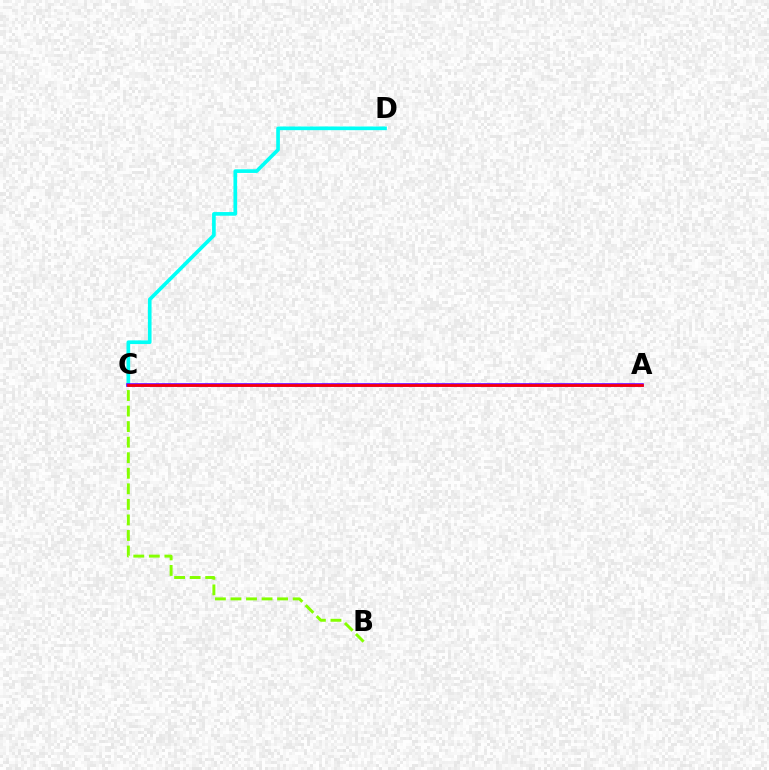{('B', 'C'): [{'color': '#84ff00', 'line_style': 'dashed', 'thickness': 2.11}], ('C', 'D'): [{'color': '#00fff6', 'line_style': 'solid', 'thickness': 2.63}], ('A', 'C'): [{'color': '#7200ff', 'line_style': 'solid', 'thickness': 2.6}, {'color': '#ff0000', 'line_style': 'solid', 'thickness': 1.91}]}